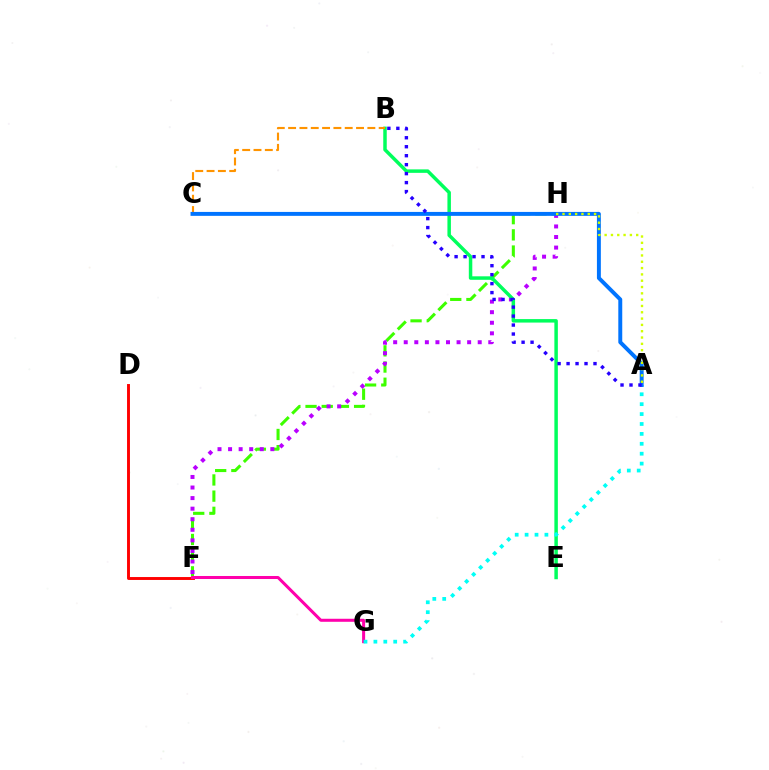{('D', 'F'): [{'color': '#ff0000', 'line_style': 'solid', 'thickness': 2.1}], ('F', 'H'): [{'color': '#3dff00', 'line_style': 'dashed', 'thickness': 2.2}, {'color': '#b900ff', 'line_style': 'dotted', 'thickness': 2.87}], ('F', 'G'): [{'color': '#ff00ac', 'line_style': 'solid', 'thickness': 2.18}], ('B', 'E'): [{'color': '#00ff5c', 'line_style': 'solid', 'thickness': 2.51}], ('B', 'C'): [{'color': '#ff9400', 'line_style': 'dashed', 'thickness': 1.54}], ('A', 'G'): [{'color': '#00fff6', 'line_style': 'dotted', 'thickness': 2.69}], ('A', 'C'): [{'color': '#0074ff', 'line_style': 'solid', 'thickness': 2.83}], ('A', 'B'): [{'color': '#2500ff', 'line_style': 'dotted', 'thickness': 2.44}], ('A', 'H'): [{'color': '#d1ff00', 'line_style': 'dotted', 'thickness': 1.72}]}